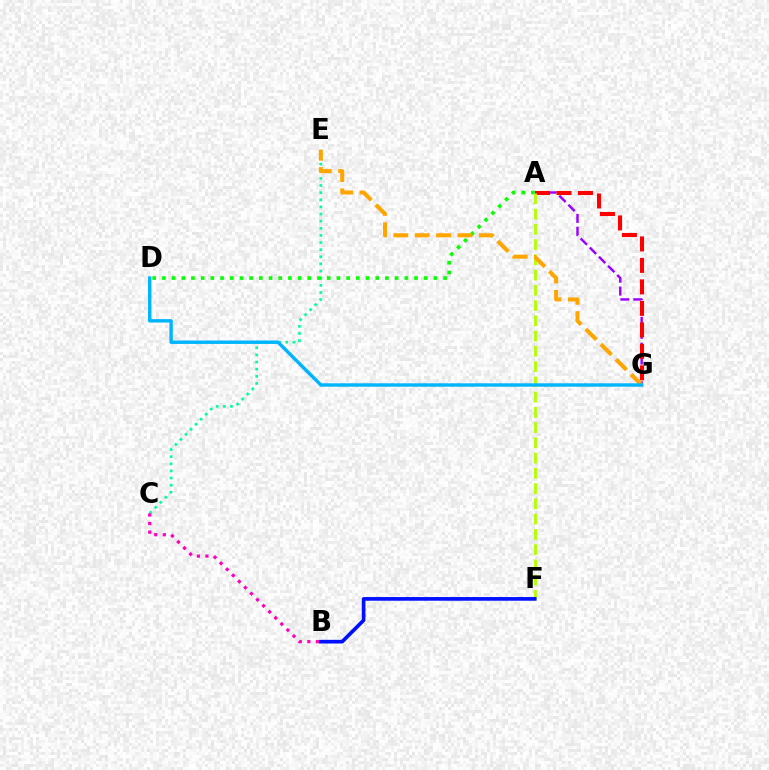{('A', 'G'): [{'color': '#9b00ff', 'line_style': 'dashed', 'thickness': 1.75}, {'color': '#ff0000', 'line_style': 'dashed', 'thickness': 2.92}], ('C', 'E'): [{'color': '#00ff9d', 'line_style': 'dotted', 'thickness': 1.94}], ('A', 'D'): [{'color': '#08ff00', 'line_style': 'dotted', 'thickness': 2.63}], ('A', 'F'): [{'color': '#b3ff00', 'line_style': 'dashed', 'thickness': 2.07}], ('E', 'G'): [{'color': '#ffa500', 'line_style': 'dashed', 'thickness': 2.9}], ('B', 'C'): [{'color': '#ff00bd', 'line_style': 'dotted', 'thickness': 2.33}], ('B', 'F'): [{'color': '#0010ff', 'line_style': 'solid', 'thickness': 2.65}], ('D', 'G'): [{'color': '#00b5ff', 'line_style': 'solid', 'thickness': 2.46}]}